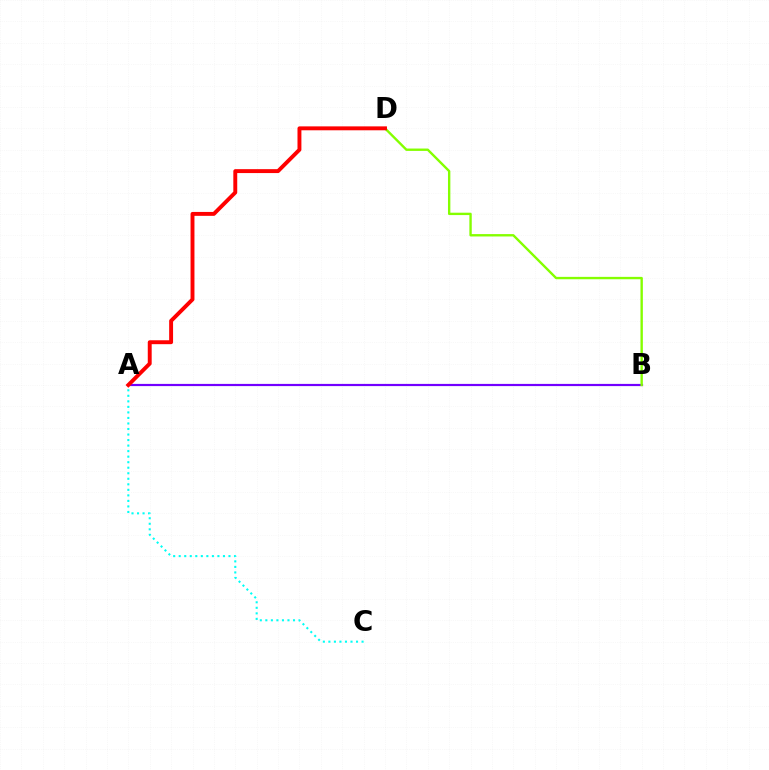{('A', 'C'): [{'color': '#00fff6', 'line_style': 'dotted', 'thickness': 1.5}], ('A', 'B'): [{'color': '#7200ff', 'line_style': 'solid', 'thickness': 1.58}], ('B', 'D'): [{'color': '#84ff00', 'line_style': 'solid', 'thickness': 1.71}], ('A', 'D'): [{'color': '#ff0000', 'line_style': 'solid', 'thickness': 2.82}]}